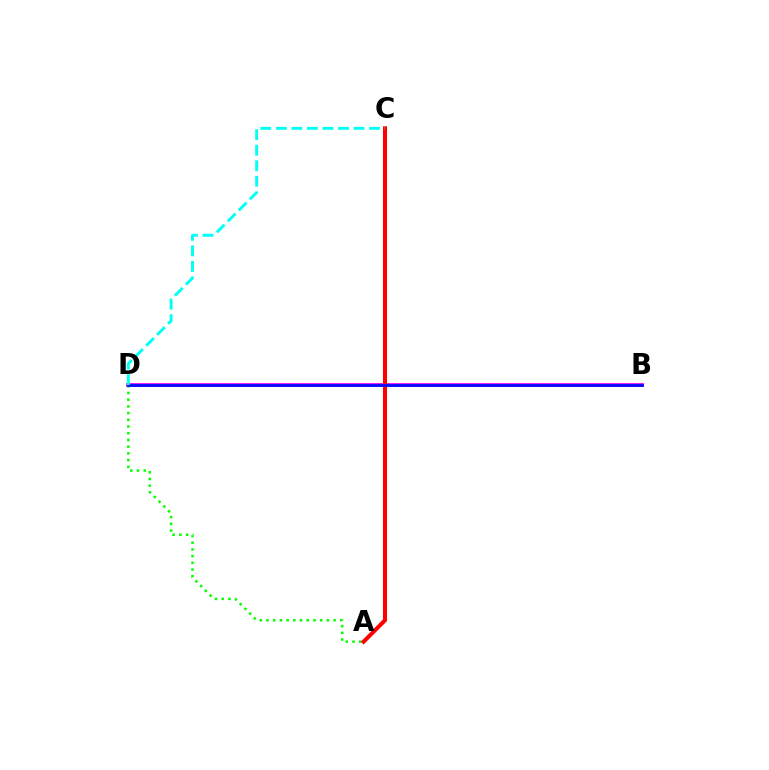{('B', 'D'): [{'color': '#fcf500', 'line_style': 'dotted', 'thickness': 2.96}, {'color': '#ee00ff', 'line_style': 'solid', 'thickness': 2.72}, {'color': '#0010ff', 'line_style': 'solid', 'thickness': 2.0}], ('A', 'D'): [{'color': '#08ff00', 'line_style': 'dotted', 'thickness': 1.82}], ('A', 'C'): [{'color': '#ff0000', 'line_style': 'solid', 'thickness': 2.91}], ('C', 'D'): [{'color': '#00fff6', 'line_style': 'dashed', 'thickness': 2.11}]}